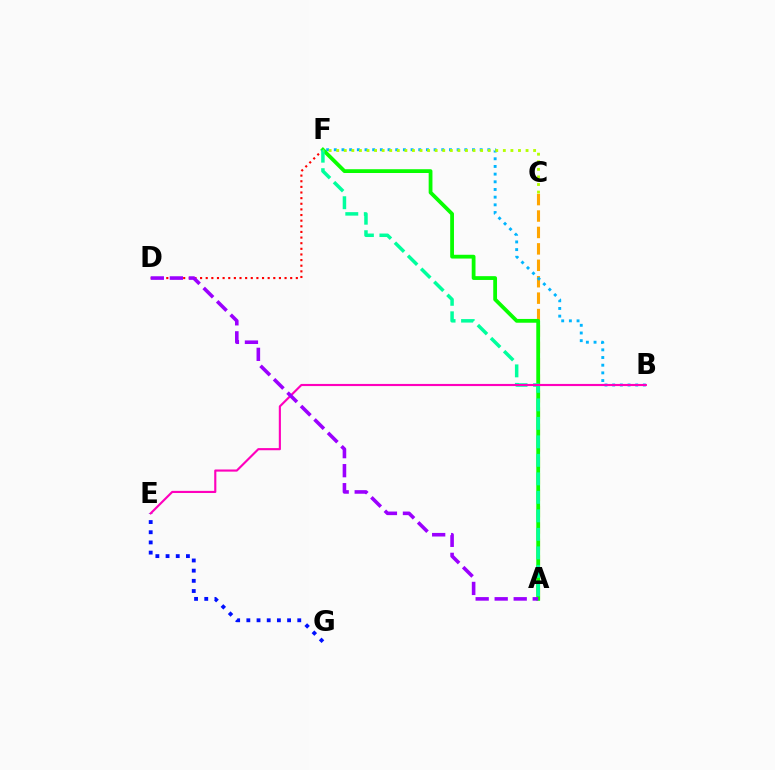{('D', 'F'): [{'color': '#ff0000', 'line_style': 'dotted', 'thickness': 1.53}], ('A', 'C'): [{'color': '#ffa500', 'line_style': 'dashed', 'thickness': 2.23}], ('E', 'G'): [{'color': '#0010ff', 'line_style': 'dotted', 'thickness': 2.77}], ('B', 'F'): [{'color': '#00b5ff', 'line_style': 'dotted', 'thickness': 2.09}], ('A', 'F'): [{'color': '#08ff00', 'line_style': 'solid', 'thickness': 2.73}, {'color': '#00ff9d', 'line_style': 'dashed', 'thickness': 2.51}], ('B', 'E'): [{'color': '#ff00bd', 'line_style': 'solid', 'thickness': 1.54}], ('A', 'D'): [{'color': '#9b00ff', 'line_style': 'dashed', 'thickness': 2.58}], ('C', 'F'): [{'color': '#b3ff00', 'line_style': 'dotted', 'thickness': 2.06}]}